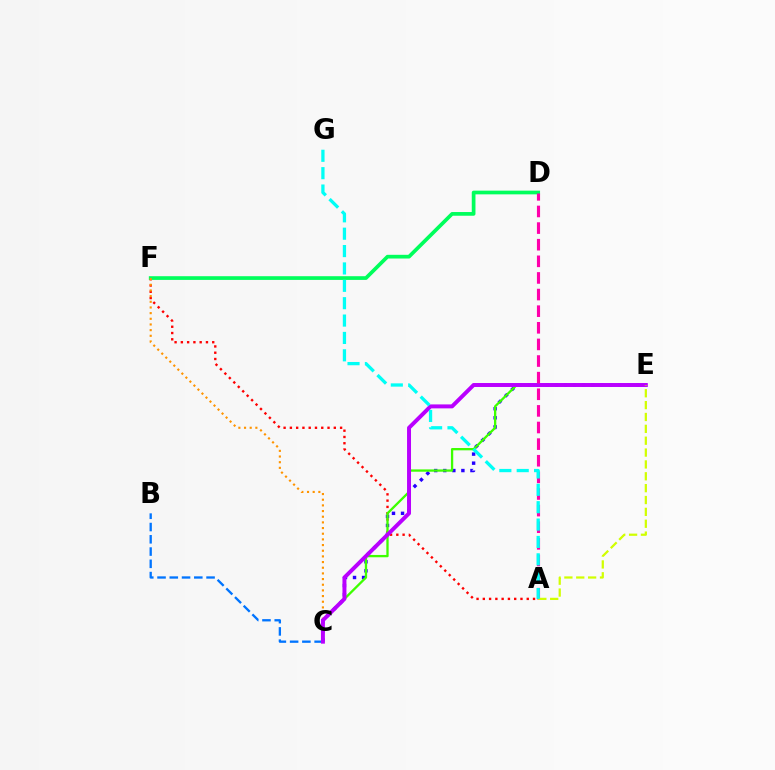{('A', 'F'): [{'color': '#ff0000', 'line_style': 'dotted', 'thickness': 1.7}], ('D', 'F'): [{'color': '#00ff5c', 'line_style': 'solid', 'thickness': 2.67}], ('C', 'F'): [{'color': '#ff9400', 'line_style': 'dotted', 'thickness': 1.54}], ('B', 'C'): [{'color': '#0074ff', 'line_style': 'dashed', 'thickness': 1.67}], ('C', 'E'): [{'color': '#2500ff', 'line_style': 'dotted', 'thickness': 2.46}, {'color': '#3dff00', 'line_style': 'solid', 'thickness': 1.66}, {'color': '#b900ff', 'line_style': 'solid', 'thickness': 2.85}], ('A', 'D'): [{'color': '#ff00ac', 'line_style': 'dashed', 'thickness': 2.26}], ('A', 'E'): [{'color': '#d1ff00', 'line_style': 'dashed', 'thickness': 1.61}], ('A', 'G'): [{'color': '#00fff6', 'line_style': 'dashed', 'thickness': 2.36}]}